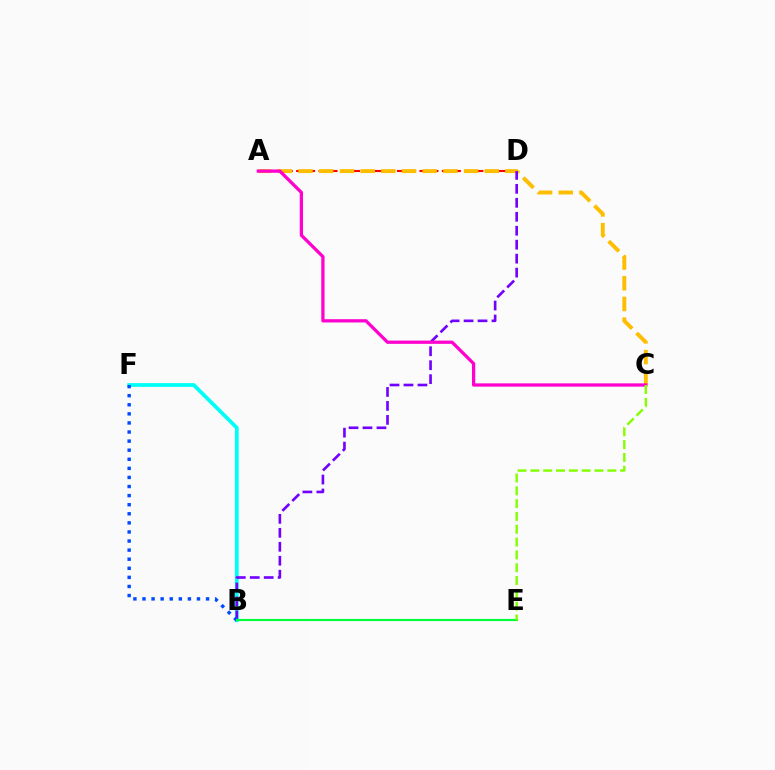{('A', 'D'): [{'color': '#ff0000', 'line_style': 'dashed', 'thickness': 1.52}], ('A', 'C'): [{'color': '#ffbd00', 'line_style': 'dashed', 'thickness': 2.81}, {'color': '#ff00cf', 'line_style': 'solid', 'thickness': 2.35}], ('B', 'F'): [{'color': '#00fff6', 'line_style': 'solid', 'thickness': 2.71}, {'color': '#004bff', 'line_style': 'dotted', 'thickness': 2.47}], ('B', 'D'): [{'color': '#7200ff', 'line_style': 'dashed', 'thickness': 1.9}], ('B', 'E'): [{'color': '#00ff39', 'line_style': 'solid', 'thickness': 1.54}], ('C', 'E'): [{'color': '#84ff00', 'line_style': 'dashed', 'thickness': 1.74}]}